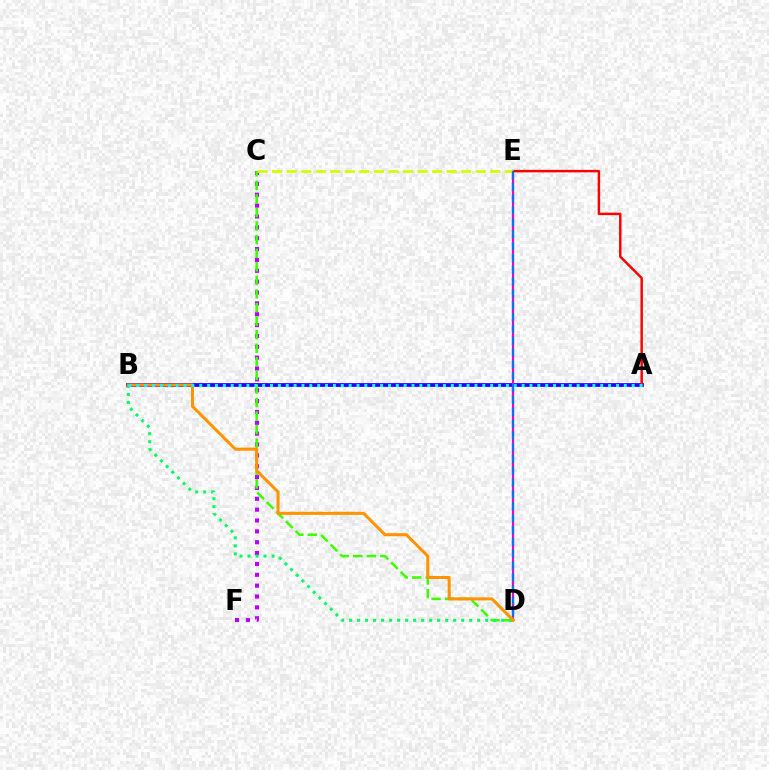{('A', 'B'): [{'color': '#2500ff', 'line_style': 'solid', 'thickness': 2.7}, {'color': '#00fff6', 'line_style': 'dotted', 'thickness': 2.14}], ('C', 'F'): [{'color': '#b900ff', 'line_style': 'dotted', 'thickness': 2.95}], ('D', 'E'): [{'color': '#ff00ac', 'line_style': 'solid', 'thickness': 1.61}, {'color': '#0074ff', 'line_style': 'dashed', 'thickness': 1.61}], ('C', 'D'): [{'color': '#3dff00', 'line_style': 'dashed', 'thickness': 1.84}], ('A', 'E'): [{'color': '#ff0000', 'line_style': 'solid', 'thickness': 1.77}], ('B', 'D'): [{'color': '#00ff5c', 'line_style': 'dotted', 'thickness': 2.18}, {'color': '#ff9400', 'line_style': 'solid', 'thickness': 2.19}], ('C', 'E'): [{'color': '#d1ff00', 'line_style': 'dashed', 'thickness': 1.98}]}